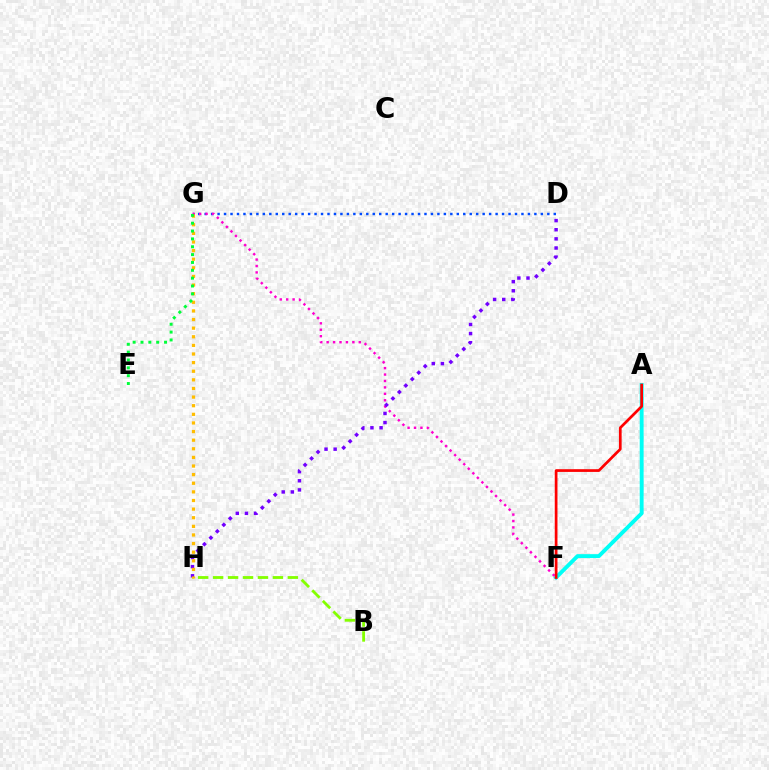{('D', 'G'): [{'color': '#004bff', 'line_style': 'dotted', 'thickness': 1.76}], ('F', 'G'): [{'color': '#ff00cf', 'line_style': 'dotted', 'thickness': 1.75}], ('A', 'F'): [{'color': '#00fff6', 'line_style': 'solid', 'thickness': 2.8}, {'color': '#ff0000', 'line_style': 'solid', 'thickness': 1.96}], ('B', 'H'): [{'color': '#84ff00', 'line_style': 'dashed', 'thickness': 2.03}], ('D', 'H'): [{'color': '#7200ff', 'line_style': 'dotted', 'thickness': 2.48}], ('G', 'H'): [{'color': '#ffbd00', 'line_style': 'dotted', 'thickness': 2.34}], ('E', 'G'): [{'color': '#00ff39', 'line_style': 'dotted', 'thickness': 2.13}]}